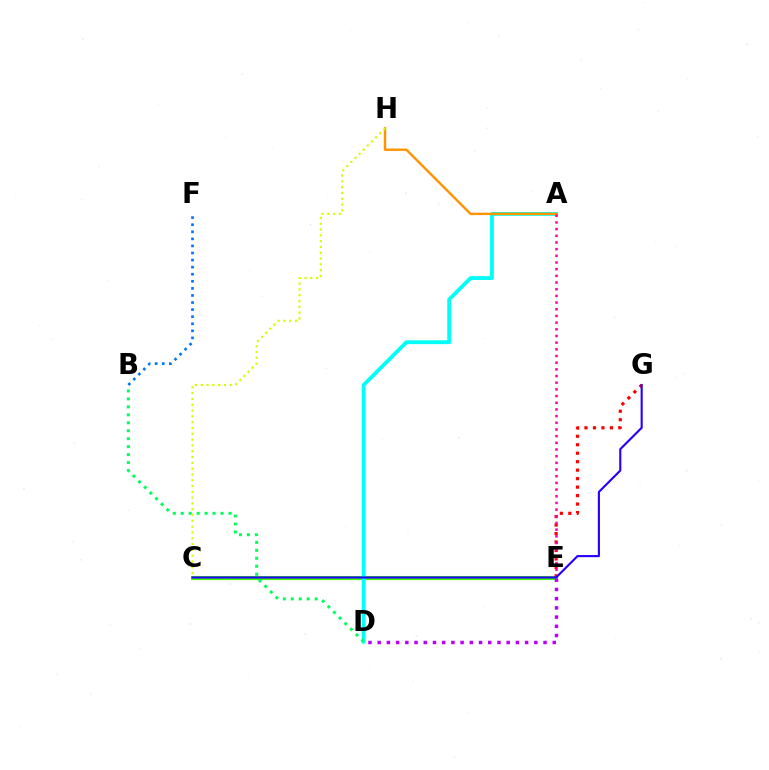{('C', 'E'): [{'color': '#3dff00', 'line_style': 'solid', 'thickness': 2.95}], ('A', 'D'): [{'color': '#00fff6', 'line_style': 'solid', 'thickness': 2.76}], ('B', 'D'): [{'color': '#00ff5c', 'line_style': 'dotted', 'thickness': 2.16}], ('A', 'H'): [{'color': '#ff9400', 'line_style': 'solid', 'thickness': 1.74}], ('E', 'G'): [{'color': '#ff0000', 'line_style': 'dotted', 'thickness': 2.3}], ('B', 'F'): [{'color': '#0074ff', 'line_style': 'dotted', 'thickness': 1.92}], ('A', 'E'): [{'color': '#ff00ac', 'line_style': 'dotted', 'thickness': 1.81}], ('D', 'E'): [{'color': '#b900ff', 'line_style': 'dotted', 'thickness': 2.5}], ('C', 'G'): [{'color': '#2500ff', 'line_style': 'solid', 'thickness': 1.52}], ('C', 'H'): [{'color': '#d1ff00', 'line_style': 'dotted', 'thickness': 1.58}]}